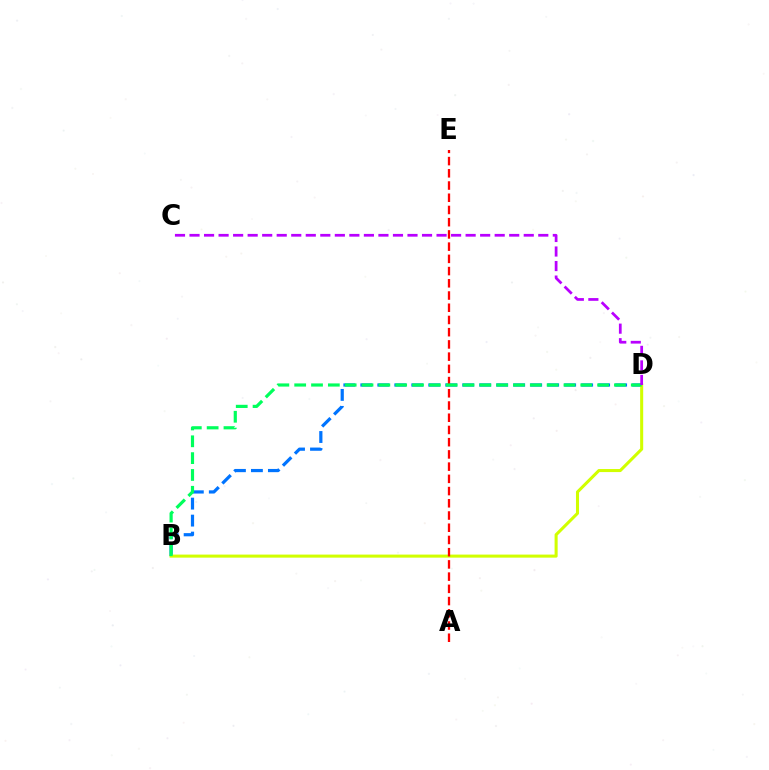{('B', 'D'): [{'color': '#0074ff', 'line_style': 'dashed', 'thickness': 2.31}, {'color': '#d1ff00', 'line_style': 'solid', 'thickness': 2.2}, {'color': '#00ff5c', 'line_style': 'dashed', 'thickness': 2.29}], ('A', 'E'): [{'color': '#ff0000', 'line_style': 'dashed', 'thickness': 1.66}], ('C', 'D'): [{'color': '#b900ff', 'line_style': 'dashed', 'thickness': 1.97}]}